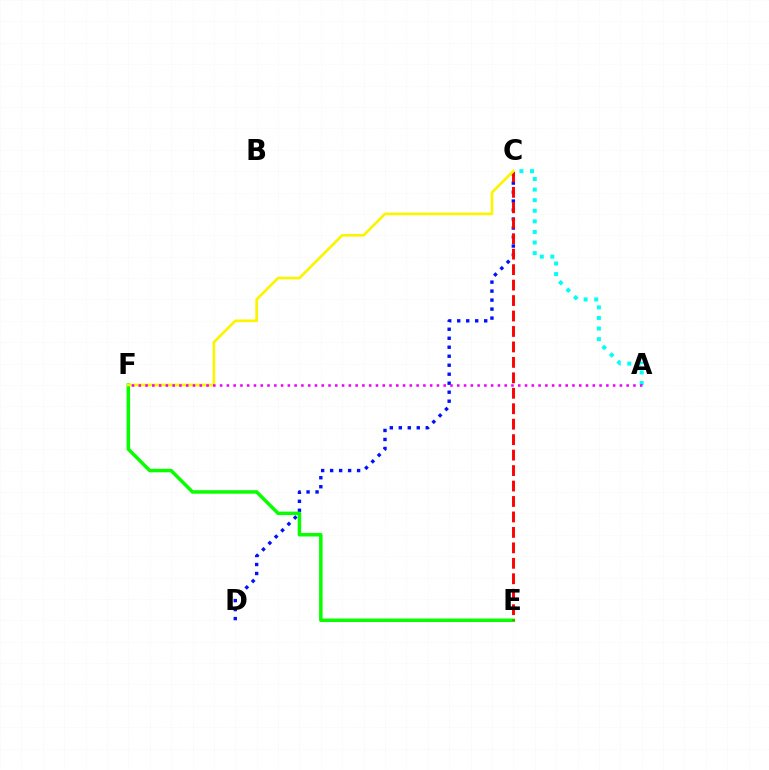{('A', 'C'): [{'color': '#00fff6', 'line_style': 'dotted', 'thickness': 2.88}], ('C', 'D'): [{'color': '#0010ff', 'line_style': 'dotted', 'thickness': 2.44}], ('E', 'F'): [{'color': '#08ff00', 'line_style': 'solid', 'thickness': 2.52}], ('C', 'E'): [{'color': '#ff0000', 'line_style': 'dashed', 'thickness': 2.1}], ('C', 'F'): [{'color': '#fcf500', 'line_style': 'solid', 'thickness': 1.94}], ('A', 'F'): [{'color': '#ee00ff', 'line_style': 'dotted', 'thickness': 1.84}]}